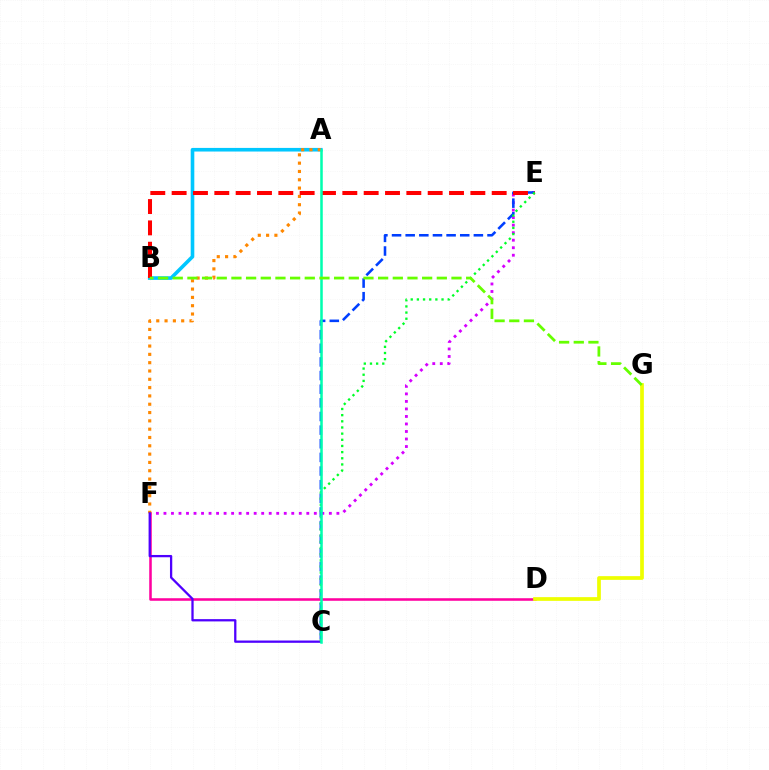{('E', 'F'): [{'color': '#d600ff', 'line_style': 'dotted', 'thickness': 2.04}], ('D', 'F'): [{'color': '#ff00a0', 'line_style': 'solid', 'thickness': 1.84}], ('D', 'G'): [{'color': '#eeff00', 'line_style': 'solid', 'thickness': 2.68}], ('C', 'E'): [{'color': '#003fff', 'line_style': 'dashed', 'thickness': 1.85}, {'color': '#00ff27', 'line_style': 'dotted', 'thickness': 1.67}], ('A', 'B'): [{'color': '#00c7ff', 'line_style': 'solid', 'thickness': 2.6}], ('A', 'F'): [{'color': '#ff8800', 'line_style': 'dotted', 'thickness': 2.26}], ('B', 'E'): [{'color': '#ff0000', 'line_style': 'dashed', 'thickness': 2.9}], ('C', 'F'): [{'color': '#4f00ff', 'line_style': 'solid', 'thickness': 1.64}], ('A', 'C'): [{'color': '#00ffaf', 'line_style': 'solid', 'thickness': 1.82}], ('B', 'G'): [{'color': '#66ff00', 'line_style': 'dashed', 'thickness': 1.99}]}